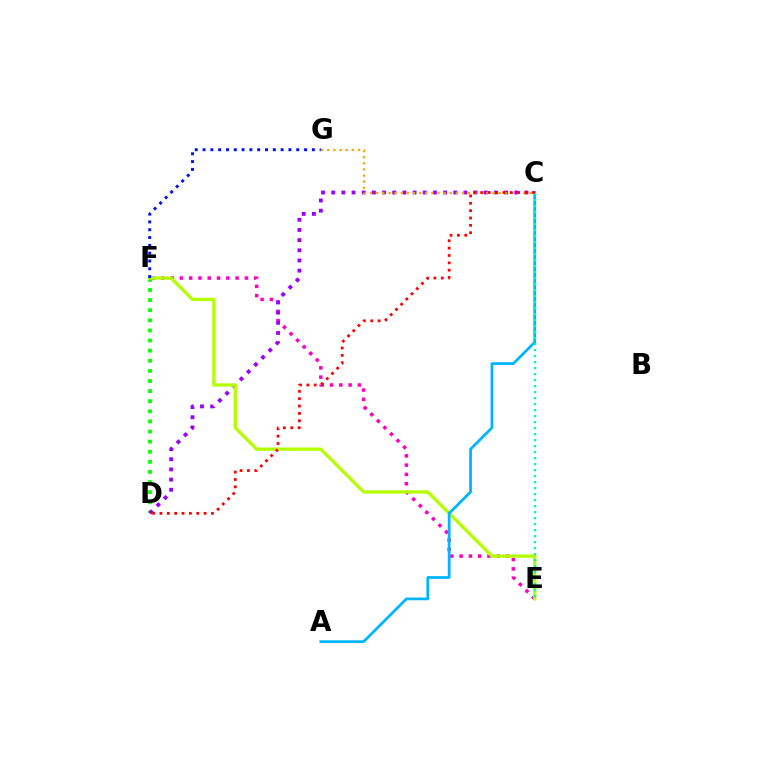{('D', 'F'): [{'color': '#08ff00', 'line_style': 'dotted', 'thickness': 2.75}], ('E', 'F'): [{'color': '#ff00bd', 'line_style': 'dotted', 'thickness': 2.52}, {'color': '#b3ff00', 'line_style': 'solid', 'thickness': 2.37}], ('C', 'D'): [{'color': '#9b00ff', 'line_style': 'dotted', 'thickness': 2.76}, {'color': '#ff0000', 'line_style': 'dotted', 'thickness': 2.0}], ('A', 'C'): [{'color': '#00b5ff', 'line_style': 'solid', 'thickness': 1.98}], ('C', 'G'): [{'color': '#ffa500', 'line_style': 'dotted', 'thickness': 1.67}], ('C', 'E'): [{'color': '#00ff9d', 'line_style': 'dotted', 'thickness': 1.63}], ('F', 'G'): [{'color': '#0010ff', 'line_style': 'dotted', 'thickness': 2.12}]}